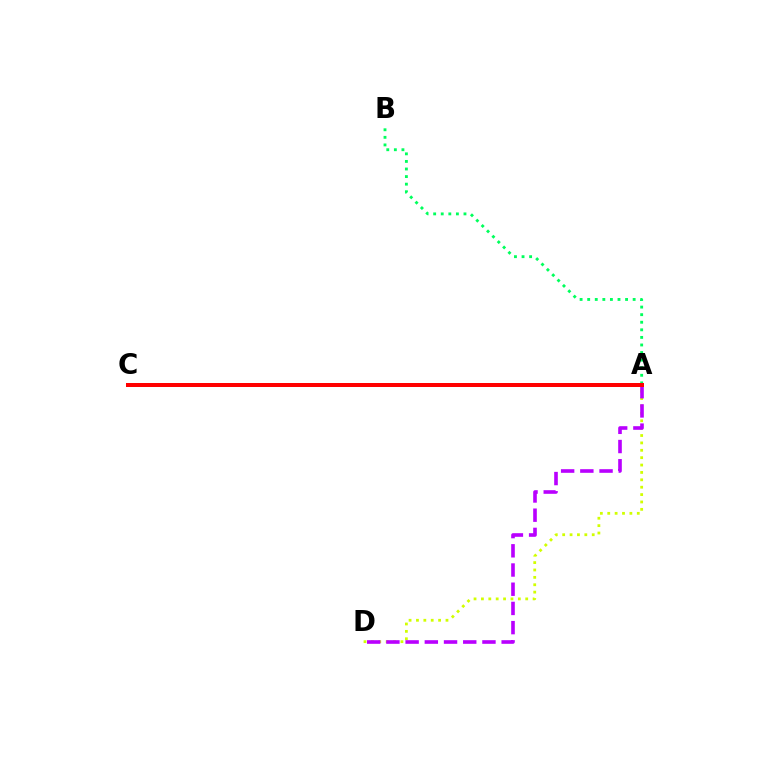{('A', 'C'): [{'color': '#0074ff', 'line_style': 'solid', 'thickness': 1.69}, {'color': '#ff0000', 'line_style': 'solid', 'thickness': 2.88}], ('A', 'D'): [{'color': '#d1ff00', 'line_style': 'dotted', 'thickness': 2.01}, {'color': '#b900ff', 'line_style': 'dashed', 'thickness': 2.61}], ('A', 'B'): [{'color': '#00ff5c', 'line_style': 'dotted', 'thickness': 2.06}]}